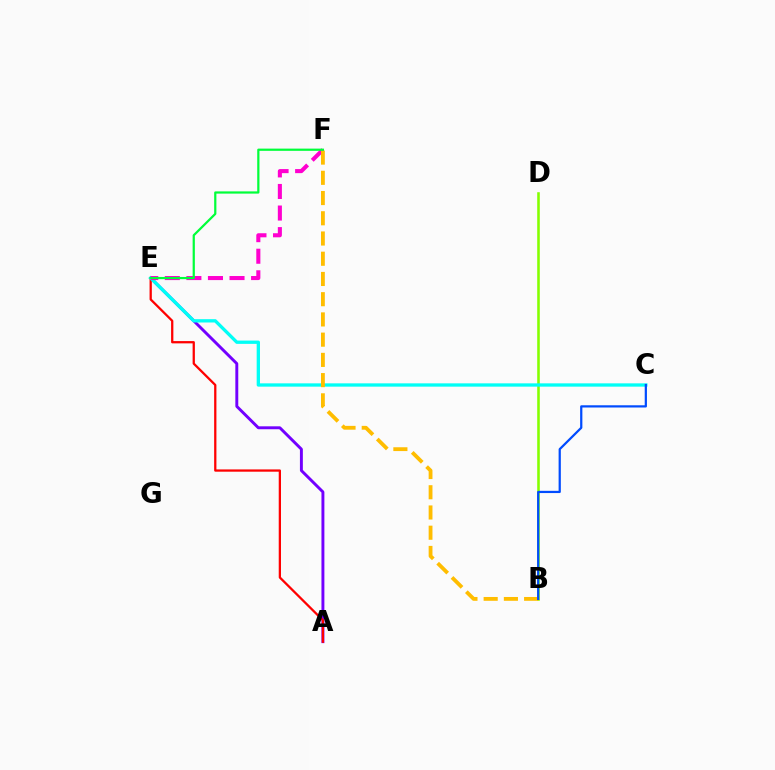{('A', 'E'): [{'color': '#7200ff', 'line_style': 'solid', 'thickness': 2.1}, {'color': '#ff0000', 'line_style': 'solid', 'thickness': 1.64}], ('B', 'D'): [{'color': '#84ff00', 'line_style': 'solid', 'thickness': 1.85}], ('C', 'E'): [{'color': '#00fff6', 'line_style': 'solid', 'thickness': 2.38}], ('E', 'F'): [{'color': '#ff00cf', 'line_style': 'dashed', 'thickness': 2.93}, {'color': '#00ff39', 'line_style': 'solid', 'thickness': 1.6}], ('B', 'F'): [{'color': '#ffbd00', 'line_style': 'dashed', 'thickness': 2.75}], ('B', 'C'): [{'color': '#004bff', 'line_style': 'solid', 'thickness': 1.6}]}